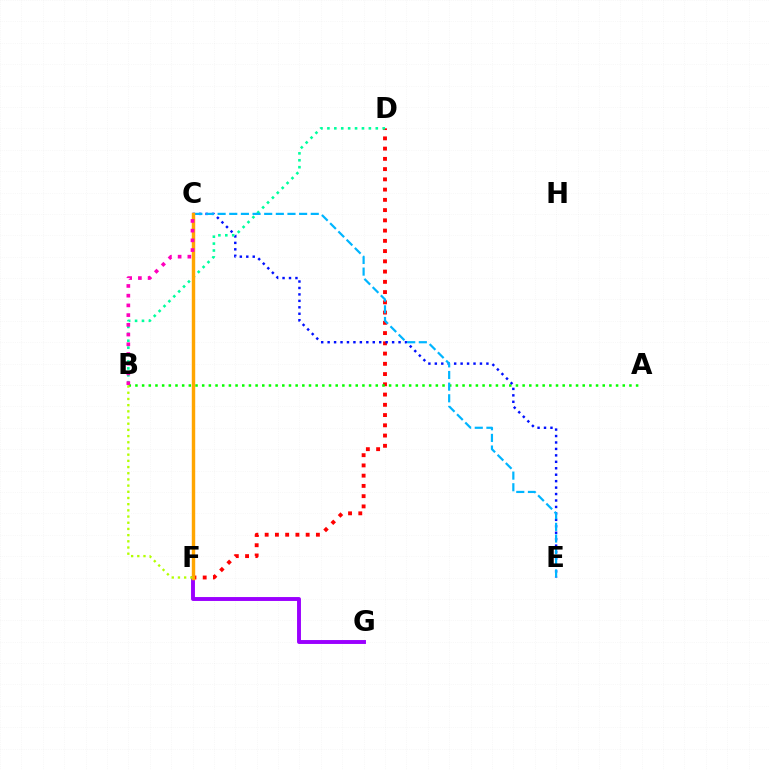{('D', 'F'): [{'color': '#ff0000', 'line_style': 'dotted', 'thickness': 2.78}], ('A', 'B'): [{'color': '#08ff00', 'line_style': 'dotted', 'thickness': 1.81}], ('C', 'E'): [{'color': '#0010ff', 'line_style': 'dotted', 'thickness': 1.75}, {'color': '#00b5ff', 'line_style': 'dashed', 'thickness': 1.58}], ('B', 'D'): [{'color': '#00ff9d', 'line_style': 'dotted', 'thickness': 1.88}], ('F', 'G'): [{'color': '#9b00ff', 'line_style': 'solid', 'thickness': 2.81}], ('C', 'F'): [{'color': '#ffa500', 'line_style': 'solid', 'thickness': 2.46}], ('B', 'F'): [{'color': '#b3ff00', 'line_style': 'dotted', 'thickness': 1.68}], ('B', 'C'): [{'color': '#ff00bd', 'line_style': 'dotted', 'thickness': 2.64}]}